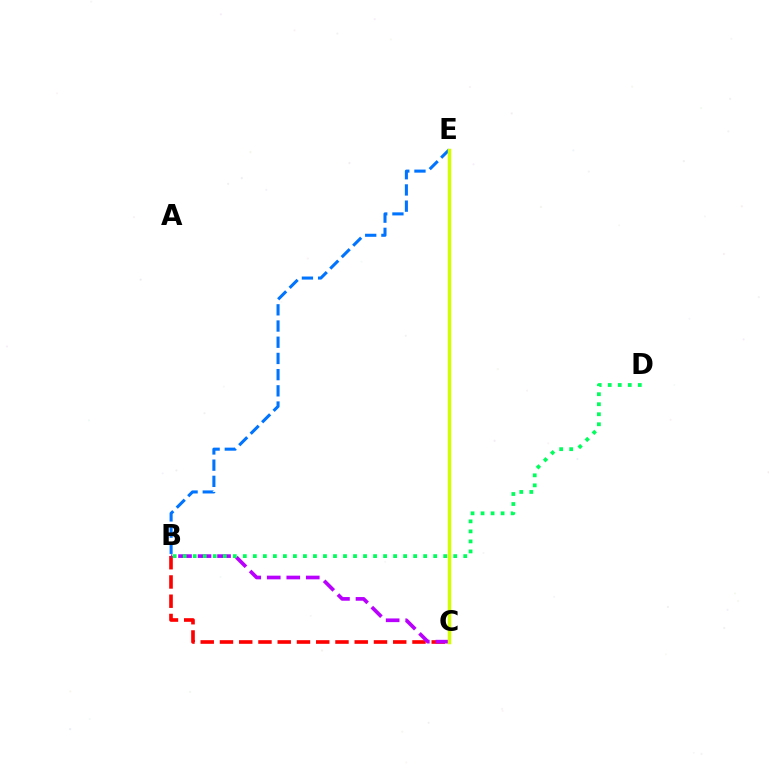{('B', 'E'): [{'color': '#0074ff', 'line_style': 'dashed', 'thickness': 2.2}], ('B', 'C'): [{'color': '#ff0000', 'line_style': 'dashed', 'thickness': 2.62}, {'color': '#b900ff', 'line_style': 'dashed', 'thickness': 2.65}], ('C', 'E'): [{'color': '#d1ff00', 'line_style': 'solid', 'thickness': 2.51}], ('B', 'D'): [{'color': '#00ff5c', 'line_style': 'dotted', 'thickness': 2.72}]}